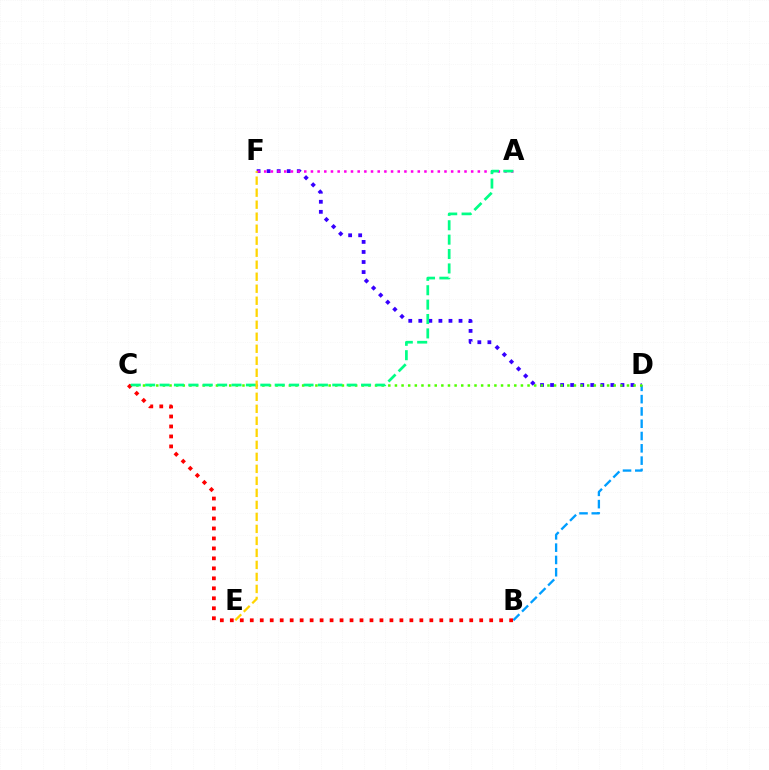{('B', 'D'): [{'color': '#009eff', 'line_style': 'dashed', 'thickness': 1.67}], ('D', 'F'): [{'color': '#3700ff', 'line_style': 'dotted', 'thickness': 2.73}], ('C', 'D'): [{'color': '#4fff00', 'line_style': 'dotted', 'thickness': 1.8}], ('B', 'C'): [{'color': '#ff0000', 'line_style': 'dotted', 'thickness': 2.71}], ('A', 'F'): [{'color': '#ff00ed', 'line_style': 'dotted', 'thickness': 1.81}], ('A', 'C'): [{'color': '#00ff86', 'line_style': 'dashed', 'thickness': 1.96}], ('E', 'F'): [{'color': '#ffd500', 'line_style': 'dashed', 'thickness': 1.63}]}